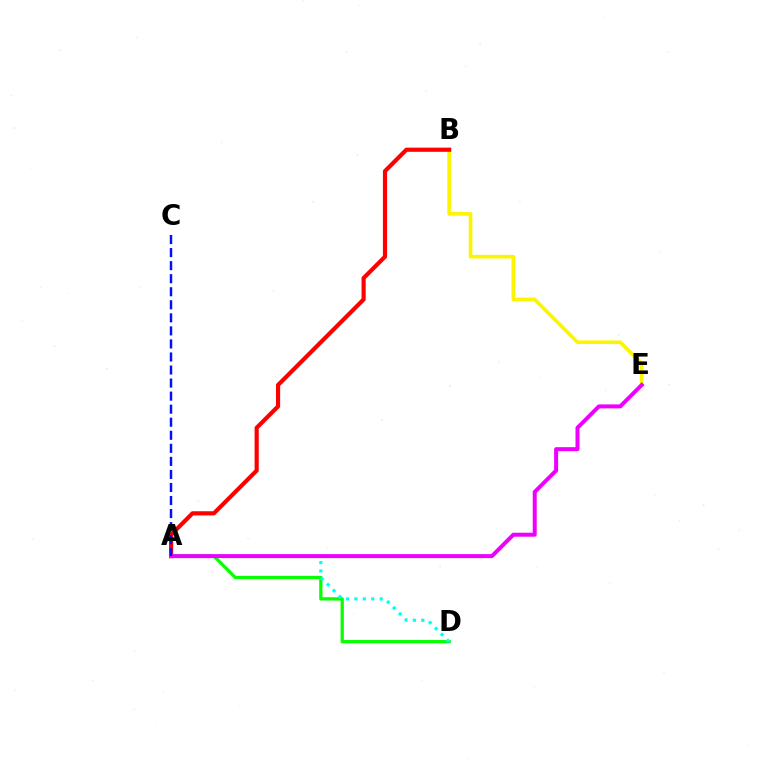{('B', 'E'): [{'color': '#fcf500', 'line_style': 'solid', 'thickness': 2.62}], ('A', 'D'): [{'color': '#08ff00', 'line_style': 'solid', 'thickness': 2.36}, {'color': '#00fff6', 'line_style': 'dotted', 'thickness': 2.29}], ('A', 'B'): [{'color': '#ff0000', 'line_style': 'solid', 'thickness': 3.0}], ('A', 'E'): [{'color': '#ee00ff', 'line_style': 'solid', 'thickness': 2.88}], ('A', 'C'): [{'color': '#0010ff', 'line_style': 'dashed', 'thickness': 1.77}]}